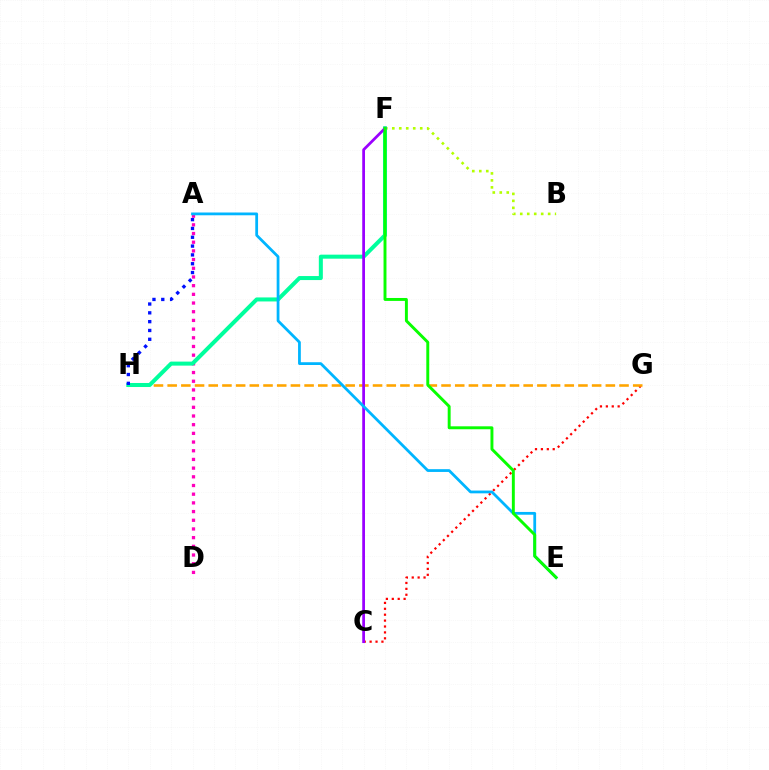{('A', 'D'): [{'color': '#ff00bd', 'line_style': 'dotted', 'thickness': 2.36}], ('C', 'G'): [{'color': '#ff0000', 'line_style': 'dotted', 'thickness': 1.6}], ('G', 'H'): [{'color': '#ffa500', 'line_style': 'dashed', 'thickness': 1.86}], ('B', 'F'): [{'color': '#b3ff00', 'line_style': 'dotted', 'thickness': 1.9}], ('F', 'H'): [{'color': '#00ff9d', 'line_style': 'solid', 'thickness': 2.89}], ('A', 'H'): [{'color': '#0010ff', 'line_style': 'dotted', 'thickness': 2.4}], ('C', 'F'): [{'color': '#9b00ff', 'line_style': 'solid', 'thickness': 1.98}], ('A', 'E'): [{'color': '#00b5ff', 'line_style': 'solid', 'thickness': 2.0}], ('E', 'F'): [{'color': '#08ff00', 'line_style': 'solid', 'thickness': 2.11}]}